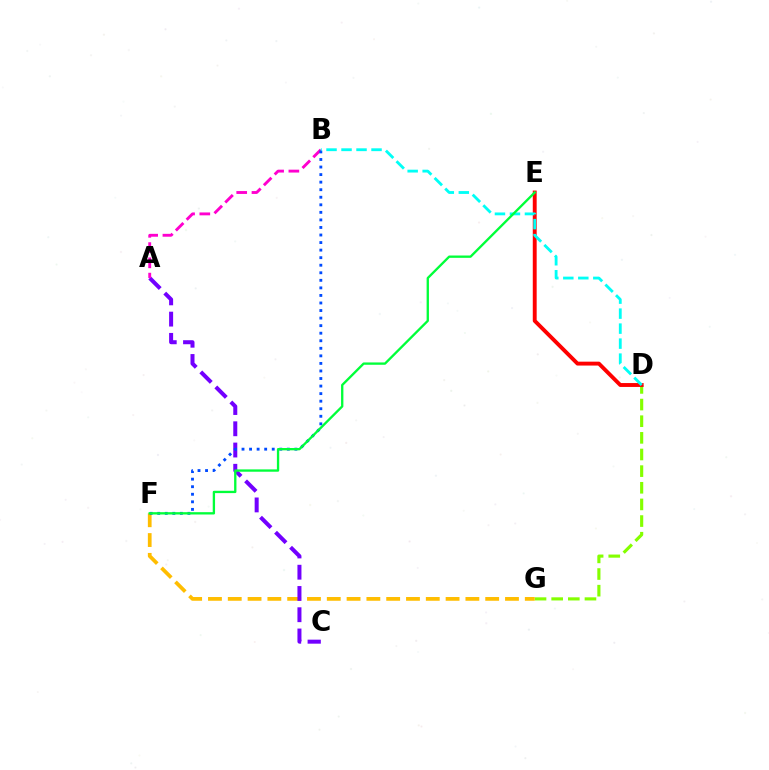{('D', 'G'): [{'color': '#84ff00', 'line_style': 'dashed', 'thickness': 2.26}], ('D', 'E'): [{'color': '#ff0000', 'line_style': 'solid', 'thickness': 2.8}], ('F', 'G'): [{'color': '#ffbd00', 'line_style': 'dashed', 'thickness': 2.69}], ('A', 'C'): [{'color': '#7200ff', 'line_style': 'dashed', 'thickness': 2.89}], ('A', 'B'): [{'color': '#ff00cf', 'line_style': 'dashed', 'thickness': 2.07}], ('B', 'F'): [{'color': '#004bff', 'line_style': 'dotted', 'thickness': 2.05}], ('B', 'D'): [{'color': '#00fff6', 'line_style': 'dashed', 'thickness': 2.04}], ('E', 'F'): [{'color': '#00ff39', 'line_style': 'solid', 'thickness': 1.68}]}